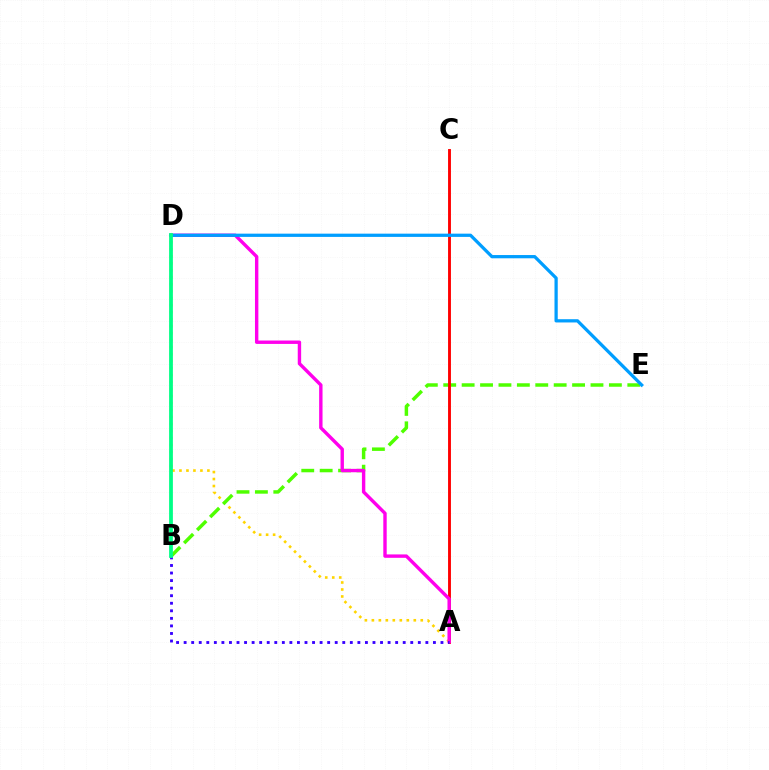{('A', 'D'): [{'color': '#ffd500', 'line_style': 'dotted', 'thickness': 1.9}, {'color': '#ff00ed', 'line_style': 'solid', 'thickness': 2.45}], ('B', 'E'): [{'color': '#4fff00', 'line_style': 'dashed', 'thickness': 2.5}], ('A', 'C'): [{'color': '#ff0000', 'line_style': 'solid', 'thickness': 2.08}], ('D', 'E'): [{'color': '#009eff', 'line_style': 'solid', 'thickness': 2.34}], ('A', 'B'): [{'color': '#3700ff', 'line_style': 'dotted', 'thickness': 2.05}], ('B', 'D'): [{'color': '#00ff86', 'line_style': 'solid', 'thickness': 2.71}]}